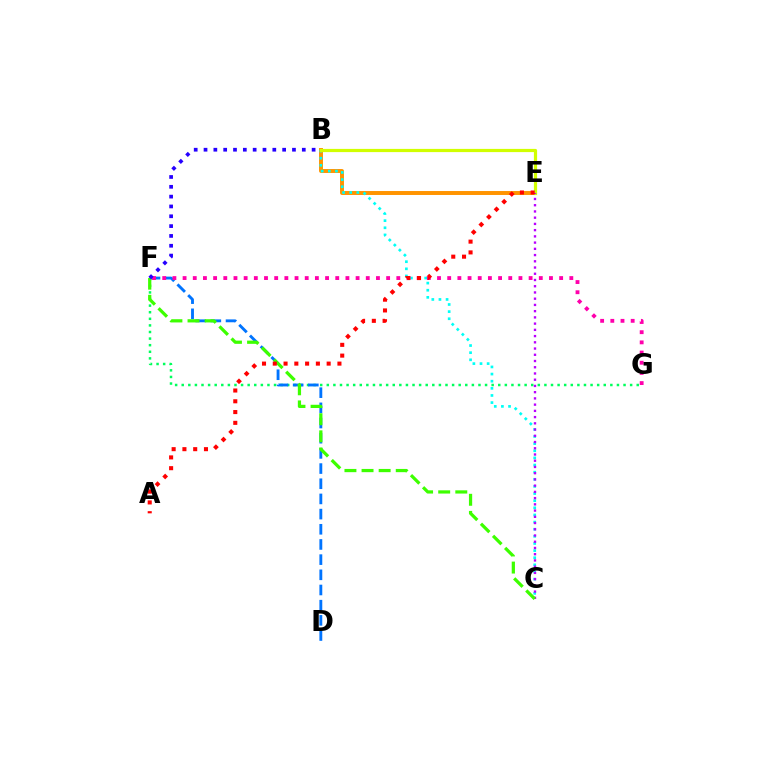{('B', 'E'): [{'color': '#ff9400', 'line_style': 'solid', 'thickness': 2.84}, {'color': '#d1ff00', 'line_style': 'solid', 'thickness': 2.31}], ('F', 'G'): [{'color': '#00ff5c', 'line_style': 'dotted', 'thickness': 1.79}, {'color': '#ff00ac', 'line_style': 'dotted', 'thickness': 2.77}], ('B', 'C'): [{'color': '#00fff6', 'line_style': 'dotted', 'thickness': 1.94}], ('D', 'F'): [{'color': '#0074ff', 'line_style': 'dashed', 'thickness': 2.06}], ('C', 'E'): [{'color': '#b900ff', 'line_style': 'dotted', 'thickness': 1.69}], ('C', 'F'): [{'color': '#3dff00', 'line_style': 'dashed', 'thickness': 2.32}], ('B', 'F'): [{'color': '#2500ff', 'line_style': 'dotted', 'thickness': 2.67}], ('A', 'E'): [{'color': '#ff0000', 'line_style': 'dotted', 'thickness': 2.93}]}